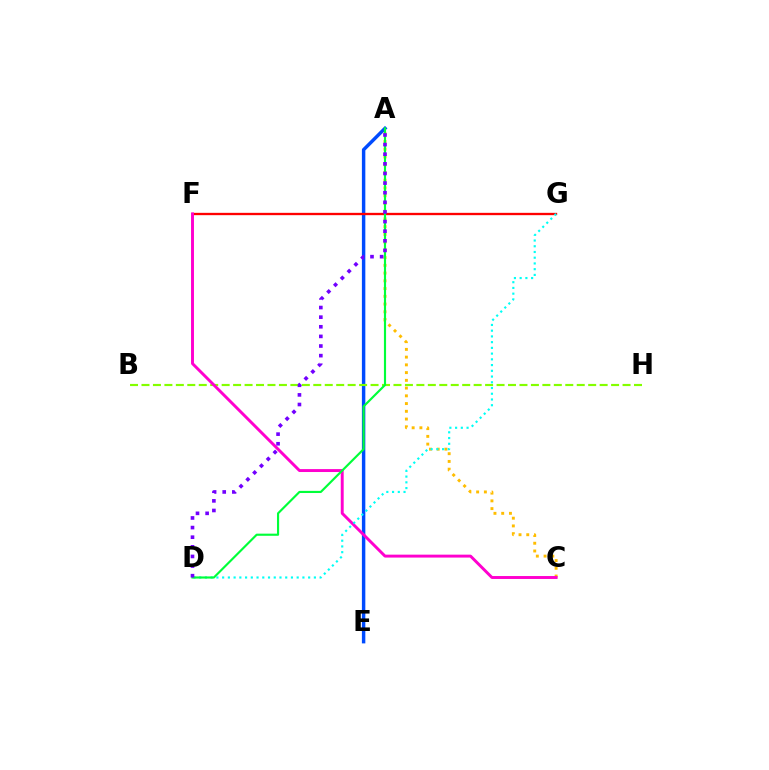{('A', 'E'): [{'color': '#004bff', 'line_style': 'solid', 'thickness': 2.48}], ('B', 'H'): [{'color': '#84ff00', 'line_style': 'dashed', 'thickness': 1.56}], ('A', 'C'): [{'color': '#ffbd00', 'line_style': 'dotted', 'thickness': 2.1}], ('F', 'G'): [{'color': '#ff0000', 'line_style': 'solid', 'thickness': 1.68}], ('C', 'F'): [{'color': '#ff00cf', 'line_style': 'solid', 'thickness': 2.11}], ('D', 'G'): [{'color': '#00fff6', 'line_style': 'dotted', 'thickness': 1.56}], ('A', 'D'): [{'color': '#00ff39', 'line_style': 'solid', 'thickness': 1.55}, {'color': '#7200ff', 'line_style': 'dotted', 'thickness': 2.61}]}